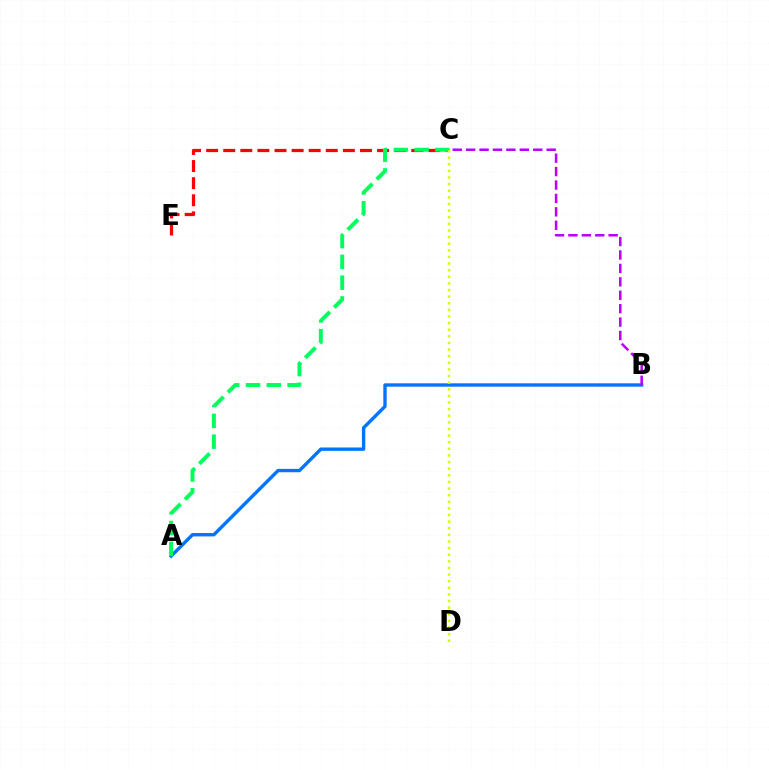{('C', 'E'): [{'color': '#ff0000', 'line_style': 'dashed', 'thickness': 2.32}], ('A', 'B'): [{'color': '#0074ff', 'line_style': 'solid', 'thickness': 2.43}], ('A', 'C'): [{'color': '#00ff5c', 'line_style': 'dashed', 'thickness': 2.83}], ('B', 'C'): [{'color': '#b900ff', 'line_style': 'dashed', 'thickness': 1.82}], ('C', 'D'): [{'color': '#d1ff00', 'line_style': 'dotted', 'thickness': 1.8}]}